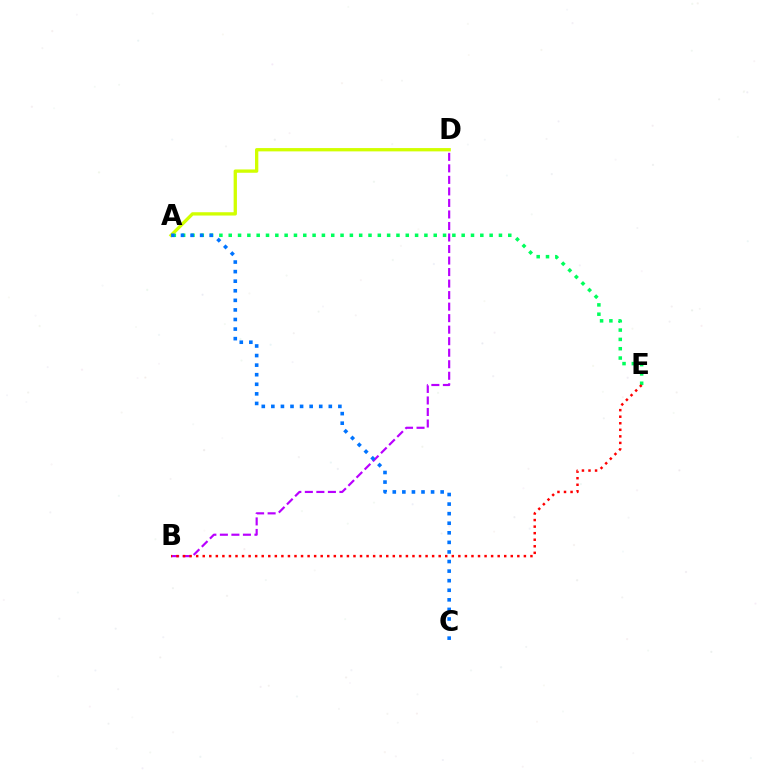{('A', 'E'): [{'color': '#00ff5c', 'line_style': 'dotted', 'thickness': 2.53}], ('A', 'D'): [{'color': '#d1ff00', 'line_style': 'solid', 'thickness': 2.38}], ('B', 'D'): [{'color': '#b900ff', 'line_style': 'dashed', 'thickness': 1.57}], ('A', 'C'): [{'color': '#0074ff', 'line_style': 'dotted', 'thickness': 2.6}], ('B', 'E'): [{'color': '#ff0000', 'line_style': 'dotted', 'thickness': 1.78}]}